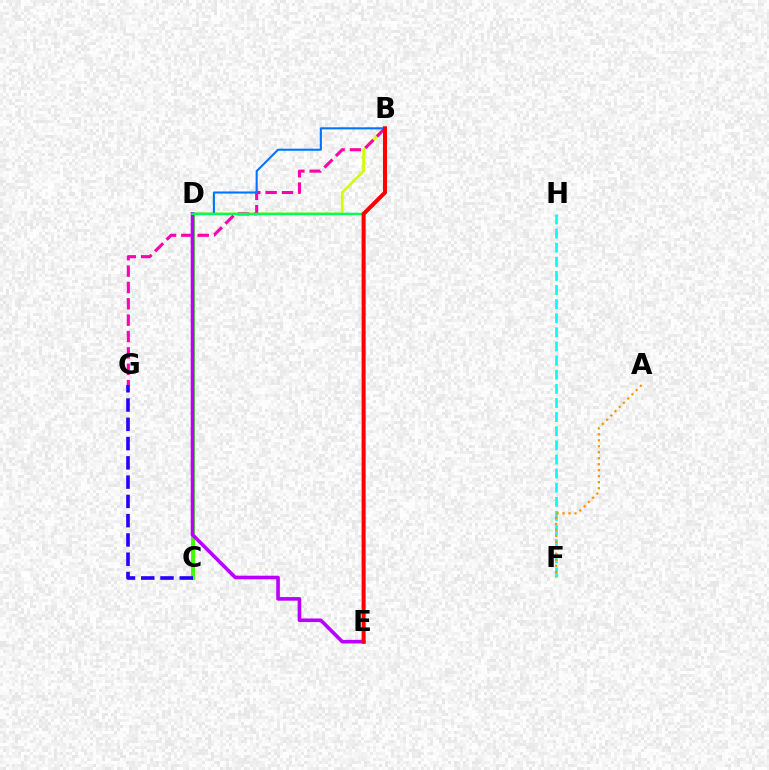{('C', 'D'): [{'color': '#3dff00', 'line_style': 'solid', 'thickness': 2.82}], ('B', 'D'): [{'color': '#d1ff00', 'line_style': 'solid', 'thickness': 1.98}, {'color': '#0074ff', 'line_style': 'solid', 'thickness': 1.51}, {'color': '#00ff5c', 'line_style': 'solid', 'thickness': 1.72}], ('B', 'G'): [{'color': '#ff00ac', 'line_style': 'dashed', 'thickness': 2.22}], ('F', 'H'): [{'color': '#00fff6', 'line_style': 'dashed', 'thickness': 1.92}], ('D', 'E'): [{'color': '#b900ff', 'line_style': 'solid', 'thickness': 2.6}], ('A', 'F'): [{'color': '#ff9400', 'line_style': 'dotted', 'thickness': 1.63}], ('C', 'G'): [{'color': '#2500ff', 'line_style': 'dashed', 'thickness': 2.62}], ('B', 'E'): [{'color': '#ff0000', 'line_style': 'solid', 'thickness': 2.91}]}